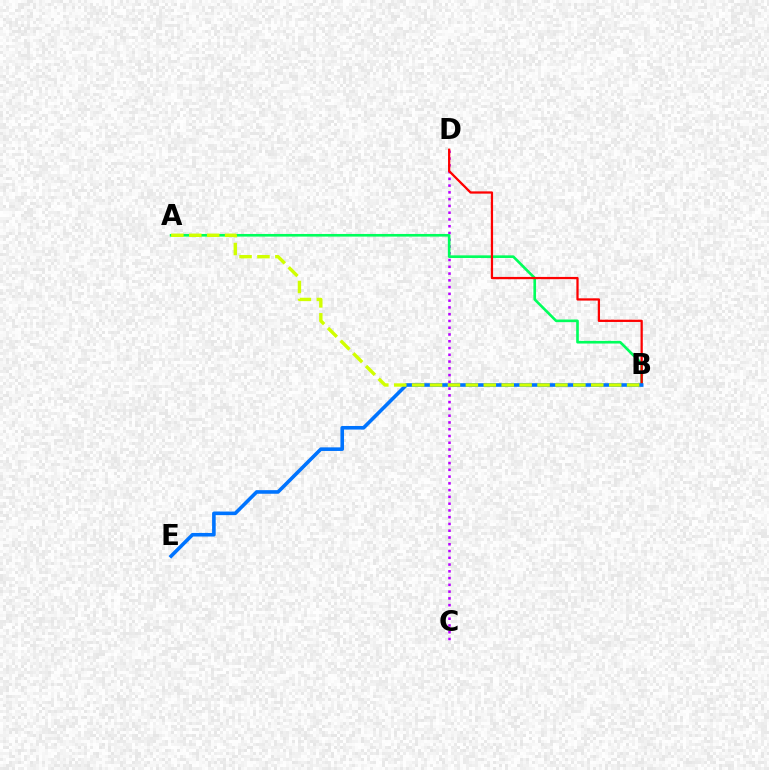{('C', 'D'): [{'color': '#b900ff', 'line_style': 'dotted', 'thickness': 1.84}], ('A', 'B'): [{'color': '#00ff5c', 'line_style': 'solid', 'thickness': 1.9}, {'color': '#d1ff00', 'line_style': 'dashed', 'thickness': 2.43}], ('B', 'D'): [{'color': '#ff0000', 'line_style': 'solid', 'thickness': 1.63}], ('B', 'E'): [{'color': '#0074ff', 'line_style': 'solid', 'thickness': 2.59}]}